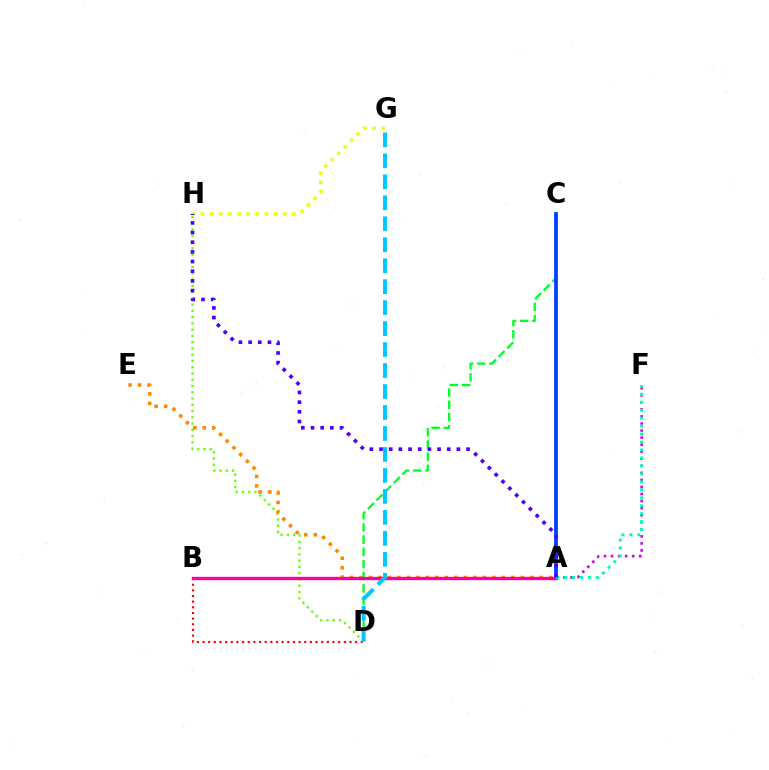{('G', 'H'): [{'color': '#eeff00', 'line_style': 'dotted', 'thickness': 2.49}], ('B', 'D'): [{'color': '#ff0000', 'line_style': 'dotted', 'thickness': 1.54}], ('D', 'H'): [{'color': '#66ff00', 'line_style': 'dotted', 'thickness': 1.7}], ('A', 'E'): [{'color': '#ff8800', 'line_style': 'dotted', 'thickness': 2.58}], ('A', 'F'): [{'color': '#d600ff', 'line_style': 'dotted', 'thickness': 1.92}, {'color': '#00ffaf', 'line_style': 'dotted', 'thickness': 2.16}], ('C', 'D'): [{'color': '#00ff27', 'line_style': 'dashed', 'thickness': 1.66}], ('A', 'C'): [{'color': '#003fff', 'line_style': 'solid', 'thickness': 2.71}], ('A', 'B'): [{'color': '#ff00a0', 'line_style': 'solid', 'thickness': 2.4}], ('D', 'G'): [{'color': '#00c7ff', 'line_style': 'dashed', 'thickness': 2.85}], ('A', 'H'): [{'color': '#4f00ff', 'line_style': 'dotted', 'thickness': 2.63}]}